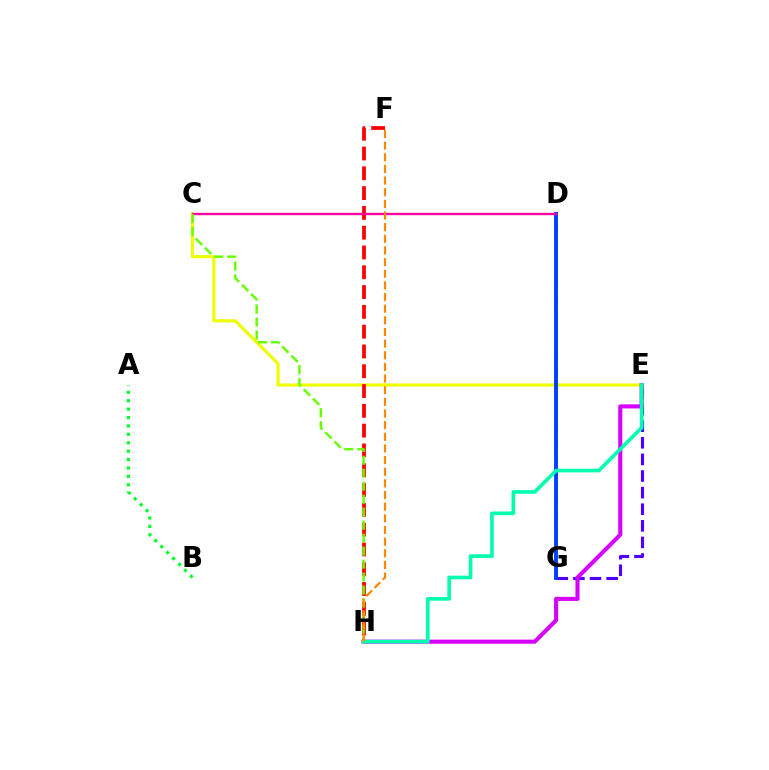{('C', 'E'): [{'color': '#eeff00', 'line_style': 'solid', 'thickness': 2.26}], ('F', 'H'): [{'color': '#ff0000', 'line_style': 'dashed', 'thickness': 2.69}, {'color': '#ff8800', 'line_style': 'dashed', 'thickness': 1.58}], ('D', 'G'): [{'color': '#00c7ff', 'line_style': 'dashed', 'thickness': 1.96}, {'color': '#003fff', 'line_style': 'solid', 'thickness': 2.79}], ('E', 'G'): [{'color': '#4f00ff', 'line_style': 'dashed', 'thickness': 2.26}], ('E', 'H'): [{'color': '#d600ff', 'line_style': 'solid', 'thickness': 2.94}, {'color': '#00ffaf', 'line_style': 'solid', 'thickness': 2.63}], ('C', 'D'): [{'color': '#ff00a0', 'line_style': 'solid', 'thickness': 1.69}], ('C', 'H'): [{'color': '#66ff00', 'line_style': 'dashed', 'thickness': 1.76}], ('A', 'B'): [{'color': '#00ff27', 'line_style': 'dotted', 'thickness': 2.28}]}